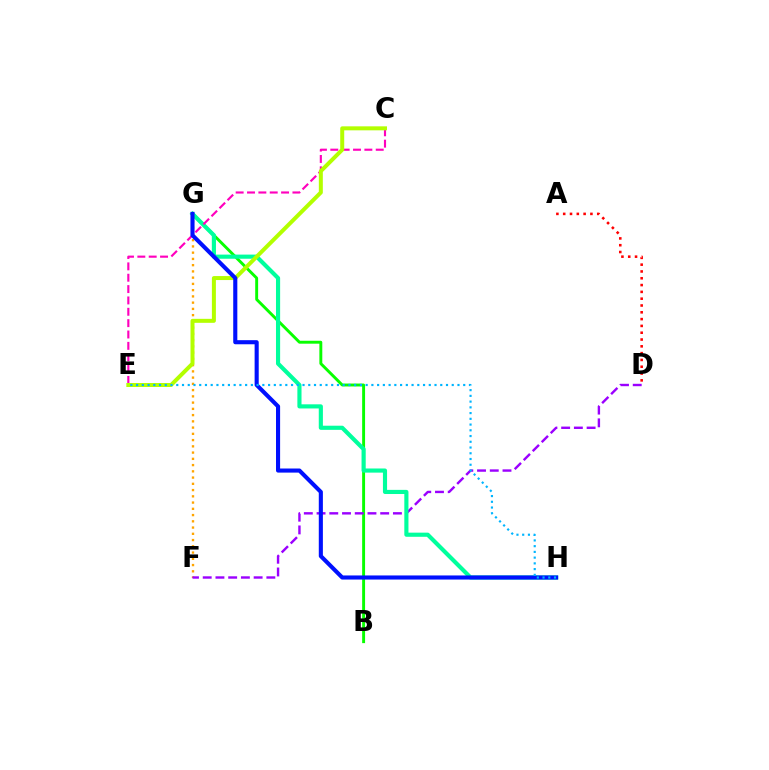{('F', 'G'): [{'color': '#ffa500', 'line_style': 'dotted', 'thickness': 1.7}], ('A', 'D'): [{'color': '#ff0000', 'line_style': 'dotted', 'thickness': 1.85}], ('B', 'G'): [{'color': '#08ff00', 'line_style': 'solid', 'thickness': 2.1}], ('D', 'F'): [{'color': '#9b00ff', 'line_style': 'dashed', 'thickness': 1.73}], ('G', 'H'): [{'color': '#00ff9d', 'line_style': 'solid', 'thickness': 2.98}, {'color': '#0010ff', 'line_style': 'solid', 'thickness': 2.95}], ('C', 'E'): [{'color': '#ff00bd', 'line_style': 'dashed', 'thickness': 1.54}, {'color': '#b3ff00', 'line_style': 'solid', 'thickness': 2.87}], ('E', 'H'): [{'color': '#00b5ff', 'line_style': 'dotted', 'thickness': 1.56}]}